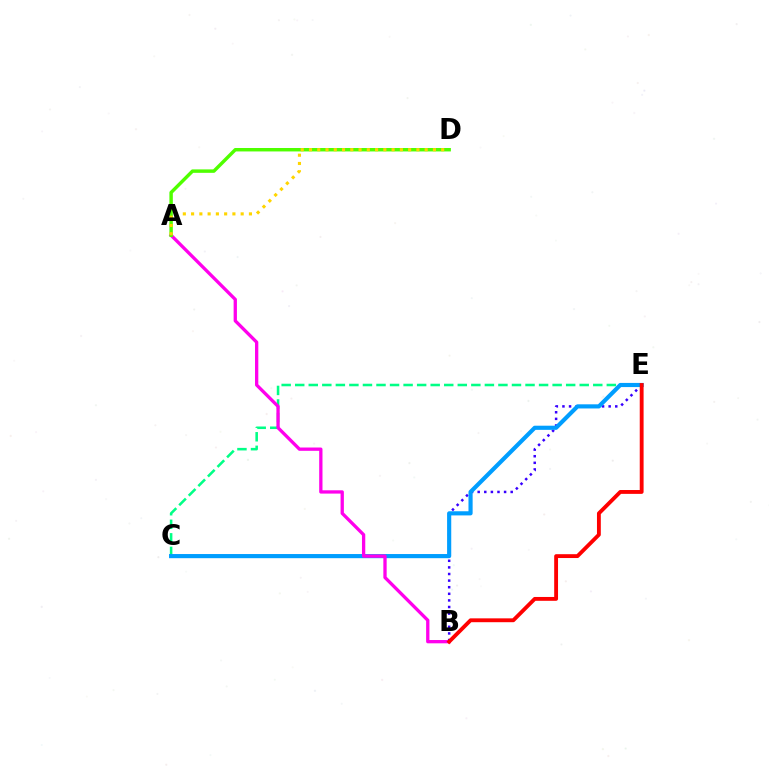{('C', 'E'): [{'color': '#00ff86', 'line_style': 'dashed', 'thickness': 1.84}, {'color': '#009eff', 'line_style': 'solid', 'thickness': 2.99}], ('B', 'E'): [{'color': '#3700ff', 'line_style': 'dotted', 'thickness': 1.79}, {'color': '#ff0000', 'line_style': 'solid', 'thickness': 2.77}], ('A', 'B'): [{'color': '#ff00ed', 'line_style': 'solid', 'thickness': 2.38}], ('A', 'D'): [{'color': '#4fff00', 'line_style': 'solid', 'thickness': 2.48}, {'color': '#ffd500', 'line_style': 'dotted', 'thickness': 2.25}]}